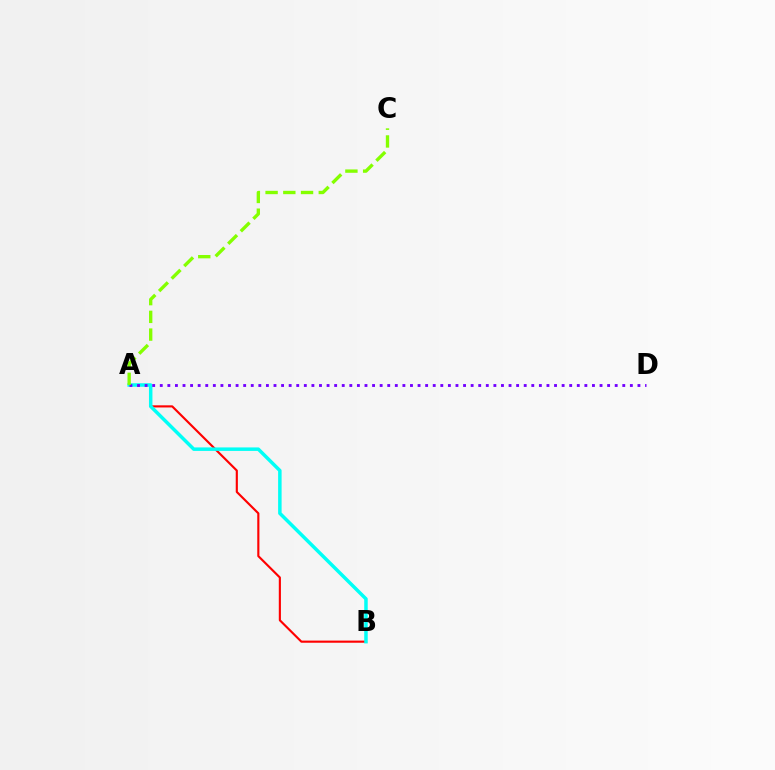{('A', 'B'): [{'color': '#ff0000', 'line_style': 'solid', 'thickness': 1.54}, {'color': '#00fff6', 'line_style': 'solid', 'thickness': 2.51}], ('A', 'D'): [{'color': '#7200ff', 'line_style': 'dotted', 'thickness': 2.06}], ('A', 'C'): [{'color': '#84ff00', 'line_style': 'dashed', 'thickness': 2.41}]}